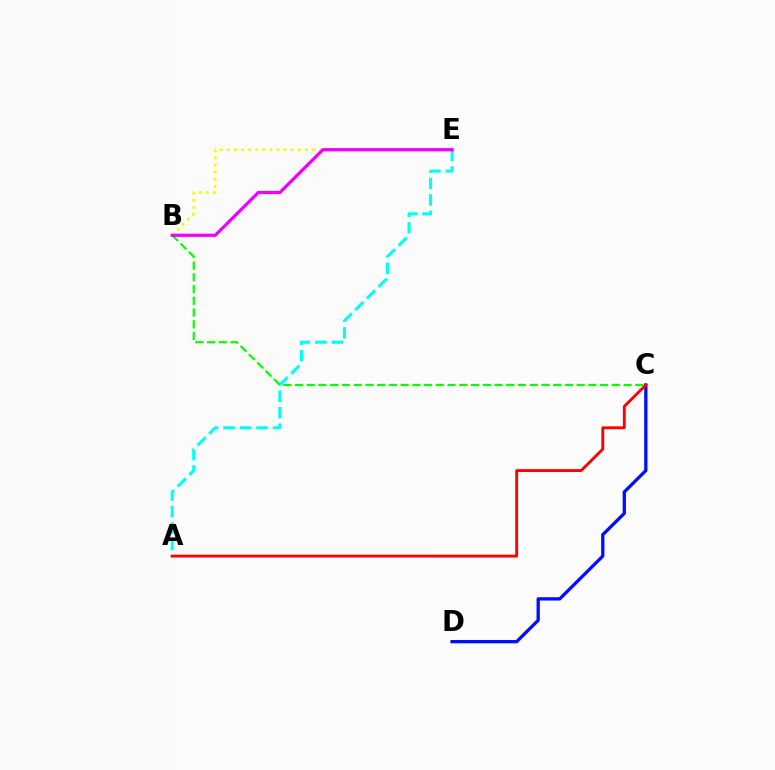{('A', 'E'): [{'color': '#00fff6', 'line_style': 'dashed', 'thickness': 2.24}], ('B', 'C'): [{'color': '#08ff00', 'line_style': 'dashed', 'thickness': 1.59}], ('B', 'E'): [{'color': '#fcf500', 'line_style': 'dotted', 'thickness': 1.93}, {'color': '#ee00ff', 'line_style': 'solid', 'thickness': 2.34}], ('C', 'D'): [{'color': '#0010ff', 'line_style': 'solid', 'thickness': 2.38}], ('A', 'C'): [{'color': '#ff0000', 'line_style': 'solid', 'thickness': 2.07}]}